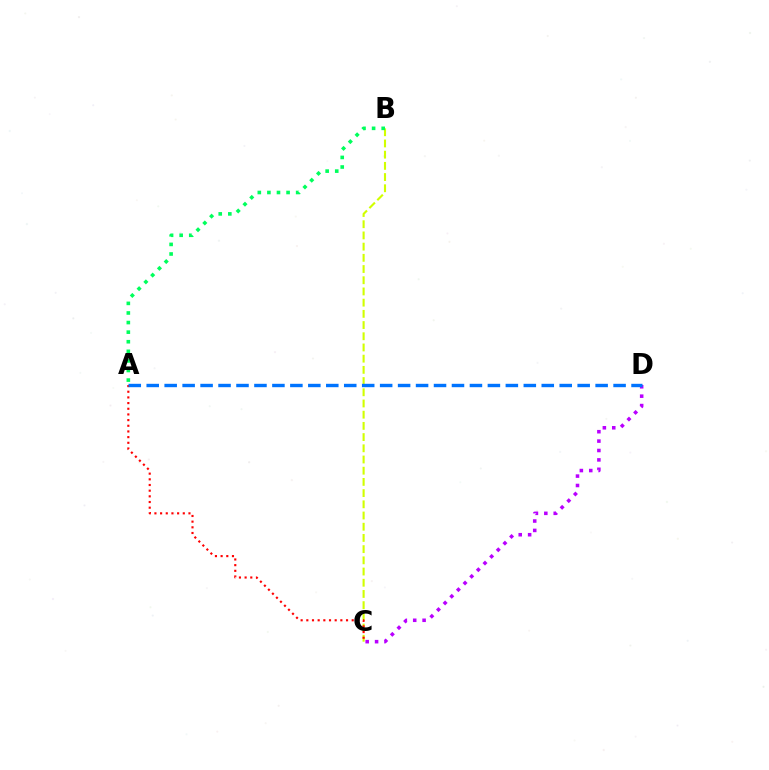{('B', 'C'): [{'color': '#d1ff00', 'line_style': 'dashed', 'thickness': 1.52}], ('A', 'C'): [{'color': '#ff0000', 'line_style': 'dotted', 'thickness': 1.54}], ('C', 'D'): [{'color': '#b900ff', 'line_style': 'dotted', 'thickness': 2.55}], ('A', 'D'): [{'color': '#0074ff', 'line_style': 'dashed', 'thickness': 2.44}], ('A', 'B'): [{'color': '#00ff5c', 'line_style': 'dotted', 'thickness': 2.6}]}